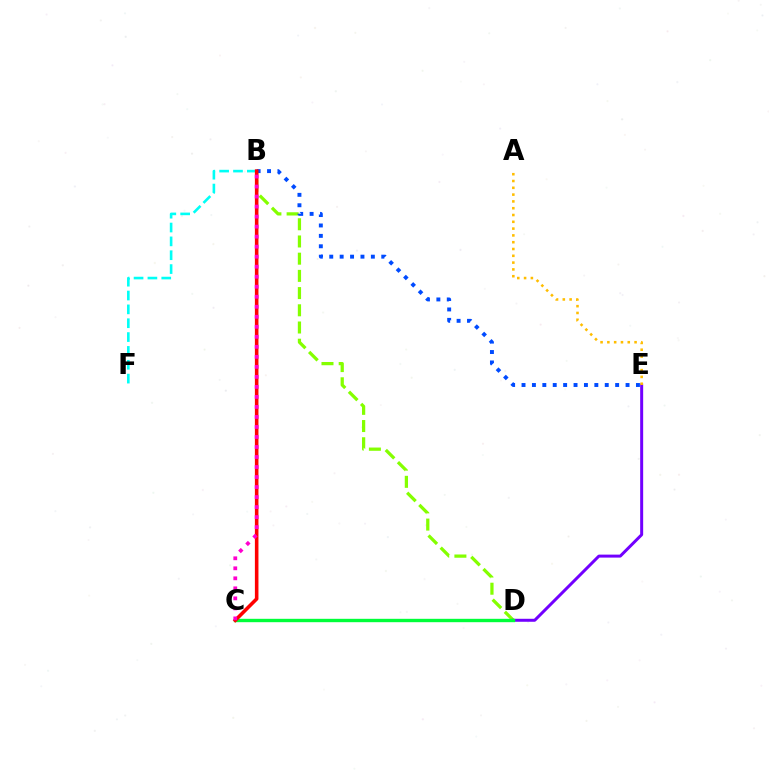{('B', 'F'): [{'color': '#00fff6', 'line_style': 'dashed', 'thickness': 1.88}], ('B', 'D'): [{'color': '#84ff00', 'line_style': 'dashed', 'thickness': 2.34}], ('D', 'E'): [{'color': '#7200ff', 'line_style': 'solid', 'thickness': 2.15}], ('A', 'E'): [{'color': '#ffbd00', 'line_style': 'dotted', 'thickness': 1.85}], ('C', 'D'): [{'color': '#00ff39', 'line_style': 'solid', 'thickness': 2.43}], ('B', 'E'): [{'color': '#004bff', 'line_style': 'dotted', 'thickness': 2.83}], ('B', 'C'): [{'color': '#ff0000', 'line_style': 'solid', 'thickness': 2.57}, {'color': '#ff00cf', 'line_style': 'dotted', 'thickness': 2.72}]}